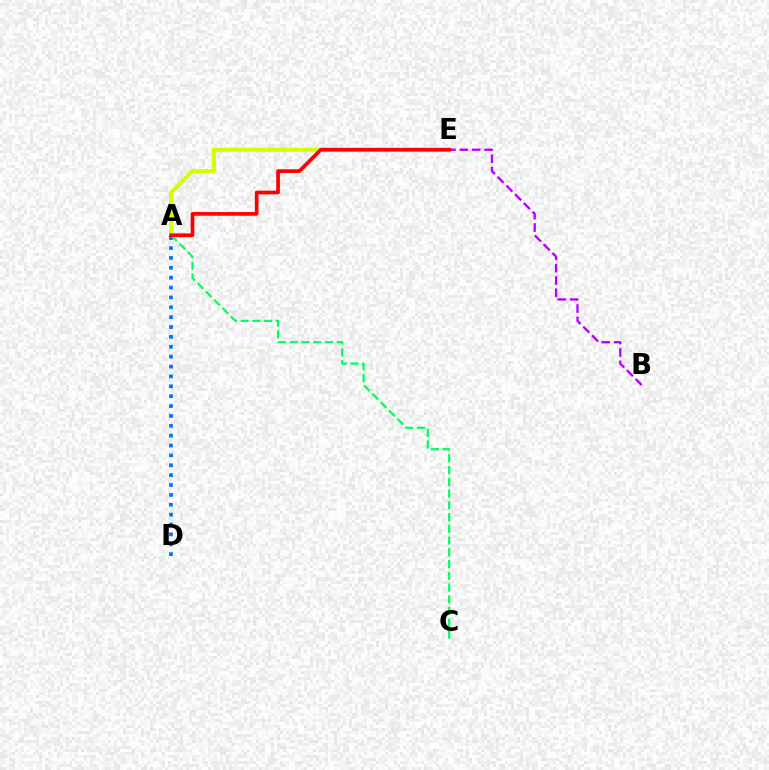{('A', 'E'): [{'color': '#d1ff00', 'line_style': 'solid', 'thickness': 2.87}, {'color': '#ff0000', 'line_style': 'solid', 'thickness': 2.66}], ('A', 'D'): [{'color': '#0074ff', 'line_style': 'dotted', 'thickness': 2.68}], ('B', 'E'): [{'color': '#b900ff', 'line_style': 'dashed', 'thickness': 1.68}], ('A', 'C'): [{'color': '#00ff5c', 'line_style': 'dashed', 'thickness': 1.6}]}